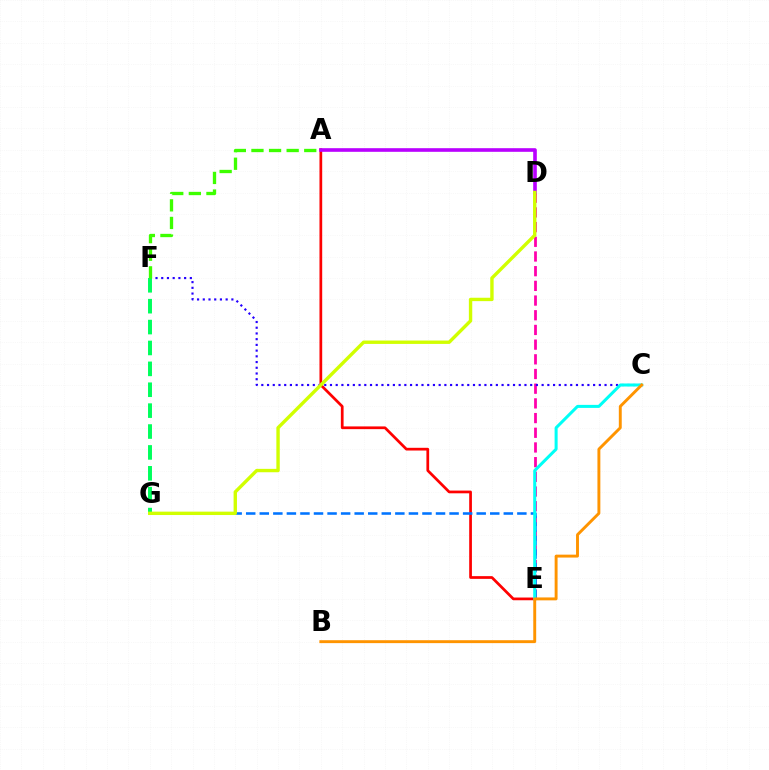{('A', 'E'): [{'color': '#ff0000', 'line_style': 'solid', 'thickness': 1.96}], ('A', 'D'): [{'color': '#b900ff', 'line_style': 'solid', 'thickness': 2.61}], ('D', 'E'): [{'color': '#ff00ac', 'line_style': 'dashed', 'thickness': 2.0}], ('C', 'F'): [{'color': '#2500ff', 'line_style': 'dotted', 'thickness': 1.55}], ('E', 'G'): [{'color': '#0074ff', 'line_style': 'dashed', 'thickness': 1.84}], ('F', 'G'): [{'color': '#00ff5c', 'line_style': 'dashed', 'thickness': 2.84}], ('C', 'E'): [{'color': '#00fff6', 'line_style': 'solid', 'thickness': 2.18}], ('A', 'F'): [{'color': '#3dff00', 'line_style': 'dashed', 'thickness': 2.39}], ('B', 'C'): [{'color': '#ff9400', 'line_style': 'solid', 'thickness': 2.1}], ('D', 'G'): [{'color': '#d1ff00', 'line_style': 'solid', 'thickness': 2.44}]}